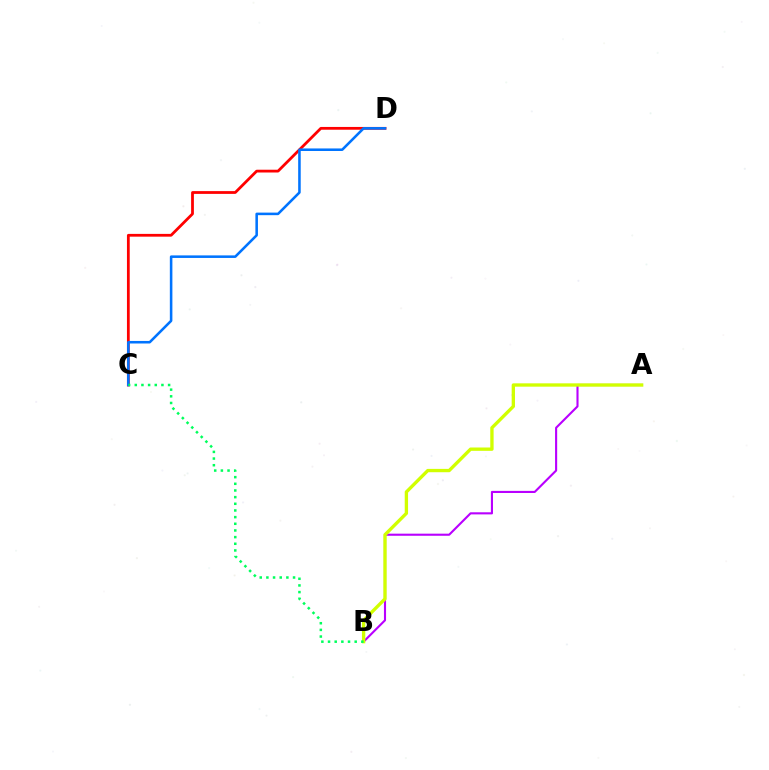{('A', 'B'): [{'color': '#b900ff', 'line_style': 'solid', 'thickness': 1.52}, {'color': '#d1ff00', 'line_style': 'solid', 'thickness': 2.4}], ('C', 'D'): [{'color': '#ff0000', 'line_style': 'solid', 'thickness': 2.0}, {'color': '#0074ff', 'line_style': 'solid', 'thickness': 1.84}], ('B', 'C'): [{'color': '#00ff5c', 'line_style': 'dotted', 'thickness': 1.81}]}